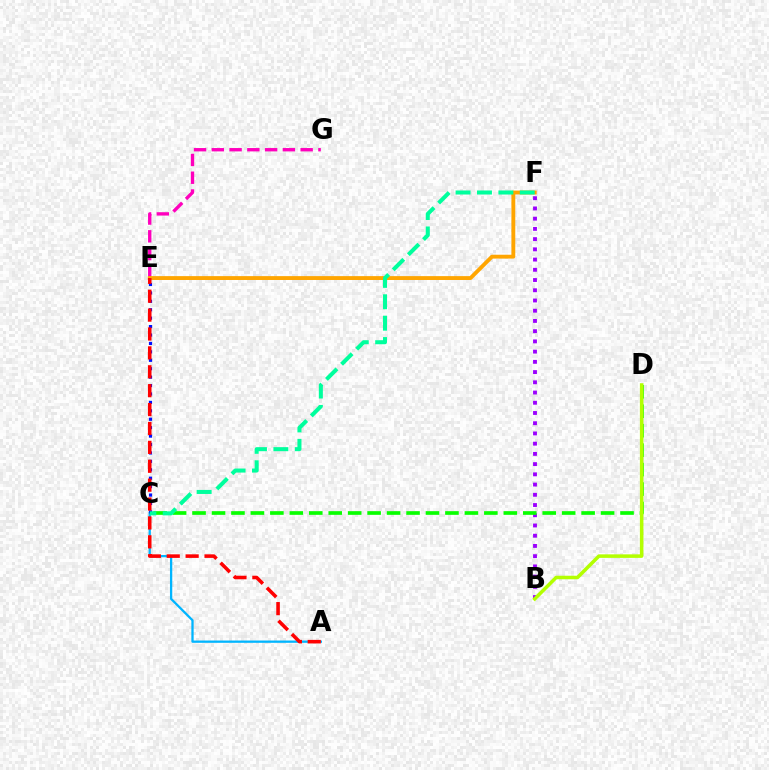{('A', 'C'): [{'color': '#00b5ff', 'line_style': 'solid', 'thickness': 1.64}], ('B', 'F'): [{'color': '#9b00ff', 'line_style': 'dotted', 'thickness': 2.78}], ('C', 'D'): [{'color': '#08ff00', 'line_style': 'dashed', 'thickness': 2.64}], ('E', 'G'): [{'color': '#ff00bd', 'line_style': 'dashed', 'thickness': 2.41}], ('E', 'F'): [{'color': '#ffa500', 'line_style': 'solid', 'thickness': 2.78}], ('B', 'D'): [{'color': '#b3ff00', 'line_style': 'solid', 'thickness': 2.54}], ('C', 'E'): [{'color': '#0010ff', 'line_style': 'dotted', 'thickness': 2.29}], ('A', 'E'): [{'color': '#ff0000', 'line_style': 'dashed', 'thickness': 2.57}], ('C', 'F'): [{'color': '#00ff9d', 'line_style': 'dashed', 'thickness': 2.91}]}